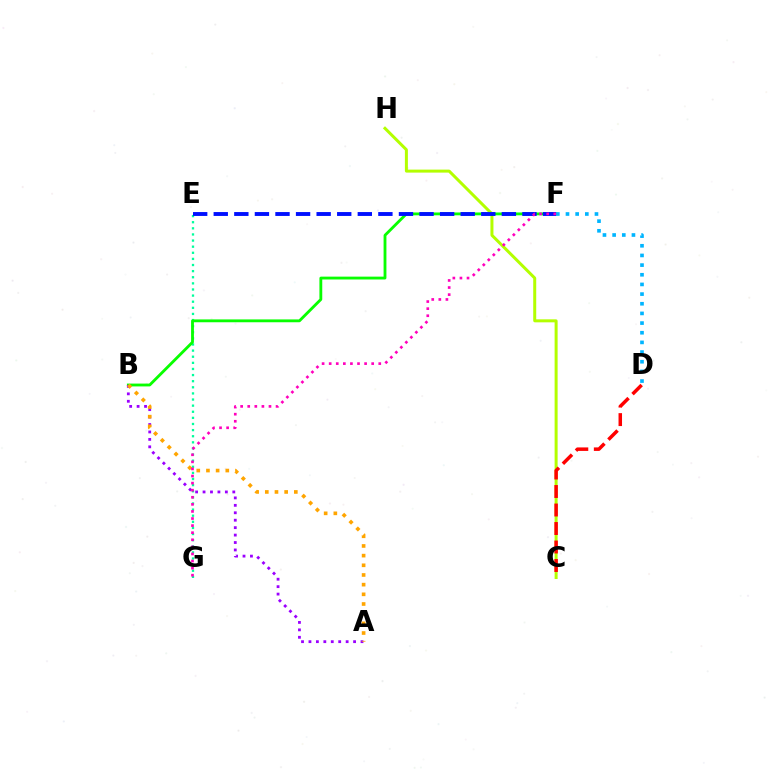{('E', 'G'): [{'color': '#00ff9d', 'line_style': 'dotted', 'thickness': 1.66}], ('B', 'F'): [{'color': '#08ff00', 'line_style': 'solid', 'thickness': 2.04}], ('C', 'H'): [{'color': '#b3ff00', 'line_style': 'solid', 'thickness': 2.16}], ('D', 'F'): [{'color': '#00b5ff', 'line_style': 'dotted', 'thickness': 2.63}], ('A', 'B'): [{'color': '#9b00ff', 'line_style': 'dotted', 'thickness': 2.02}, {'color': '#ffa500', 'line_style': 'dotted', 'thickness': 2.63}], ('E', 'F'): [{'color': '#0010ff', 'line_style': 'dashed', 'thickness': 2.8}], ('F', 'G'): [{'color': '#ff00bd', 'line_style': 'dotted', 'thickness': 1.92}], ('C', 'D'): [{'color': '#ff0000', 'line_style': 'dashed', 'thickness': 2.51}]}